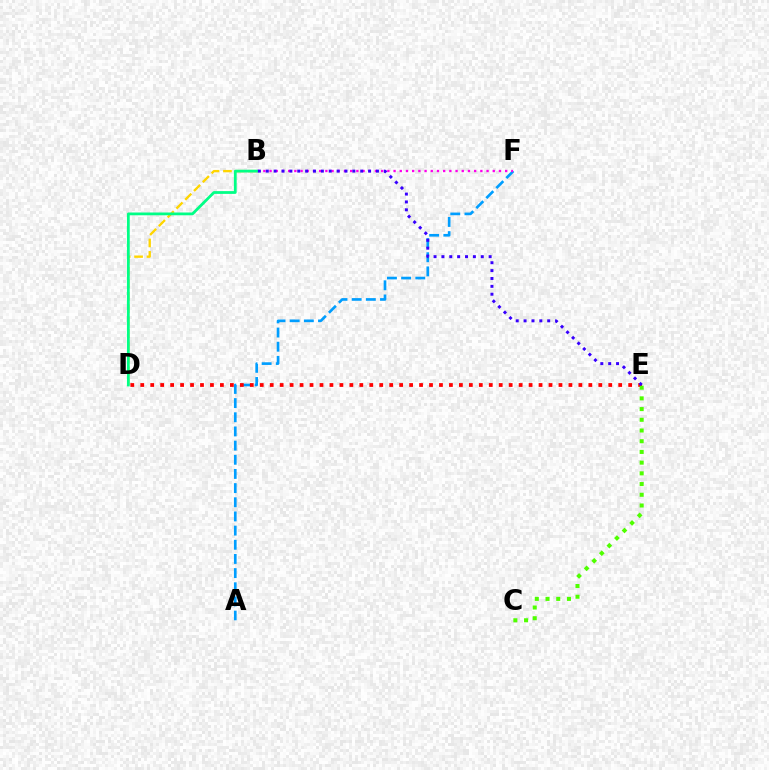{('A', 'F'): [{'color': '#009eff', 'line_style': 'dashed', 'thickness': 1.92}], ('B', 'D'): [{'color': '#ffd500', 'line_style': 'dashed', 'thickness': 1.69}, {'color': '#00ff86', 'line_style': 'solid', 'thickness': 2.0}], ('B', 'F'): [{'color': '#ff00ed', 'line_style': 'dotted', 'thickness': 1.68}], ('D', 'E'): [{'color': '#ff0000', 'line_style': 'dotted', 'thickness': 2.71}], ('C', 'E'): [{'color': '#4fff00', 'line_style': 'dotted', 'thickness': 2.91}], ('B', 'E'): [{'color': '#3700ff', 'line_style': 'dotted', 'thickness': 2.14}]}